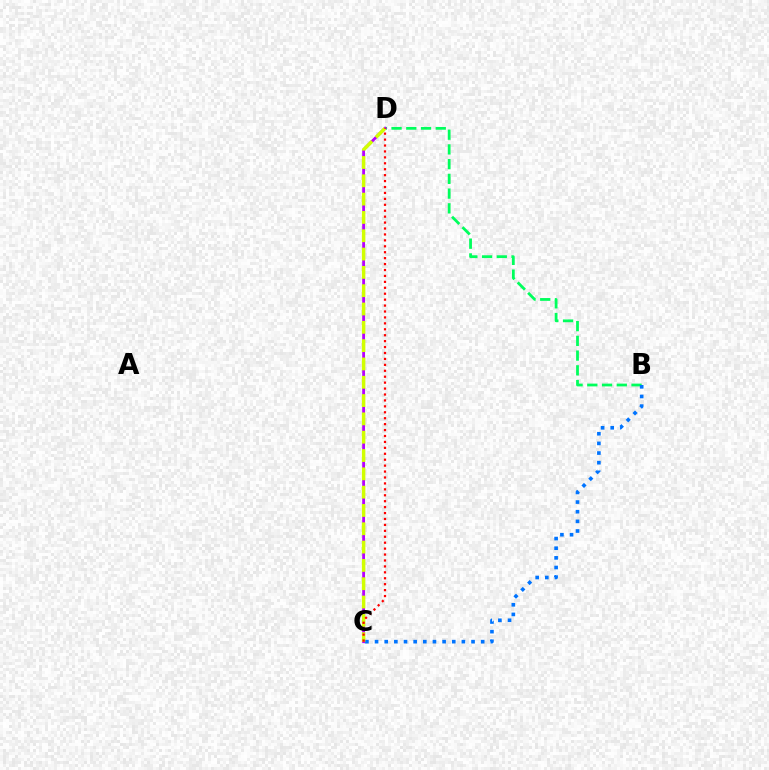{('B', 'D'): [{'color': '#00ff5c', 'line_style': 'dashed', 'thickness': 2.0}], ('C', 'D'): [{'color': '#b900ff', 'line_style': 'solid', 'thickness': 2.03}, {'color': '#d1ff00', 'line_style': 'dashed', 'thickness': 2.49}, {'color': '#ff0000', 'line_style': 'dotted', 'thickness': 1.61}], ('B', 'C'): [{'color': '#0074ff', 'line_style': 'dotted', 'thickness': 2.62}]}